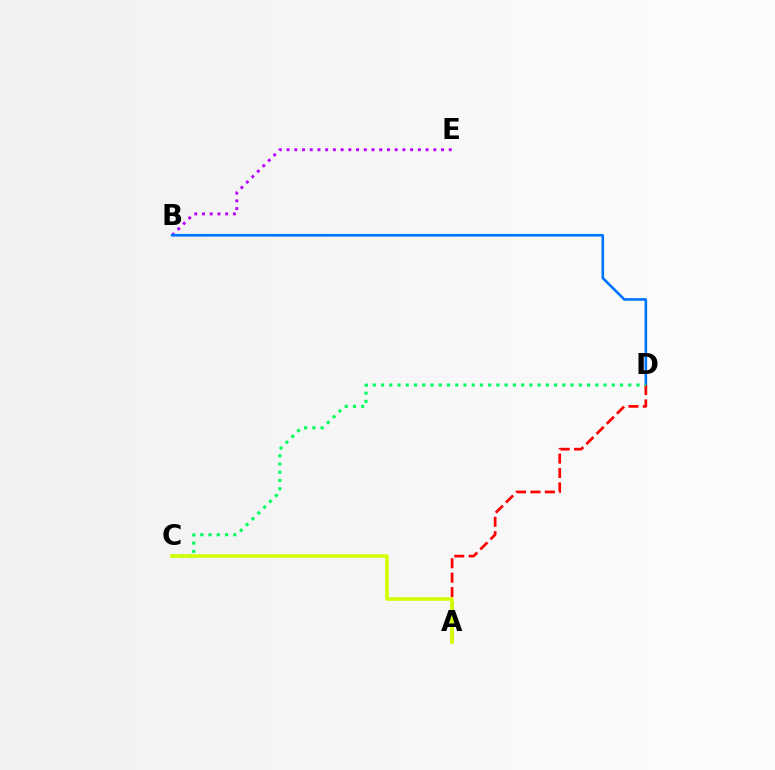{('B', 'E'): [{'color': '#b900ff', 'line_style': 'dotted', 'thickness': 2.1}], ('B', 'D'): [{'color': '#0074ff', 'line_style': 'solid', 'thickness': 1.89}], ('A', 'D'): [{'color': '#ff0000', 'line_style': 'dashed', 'thickness': 1.96}], ('C', 'D'): [{'color': '#00ff5c', 'line_style': 'dotted', 'thickness': 2.24}], ('A', 'C'): [{'color': '#d1ff00', 'line_style': 'solid', 'thickness': 2.57}]}